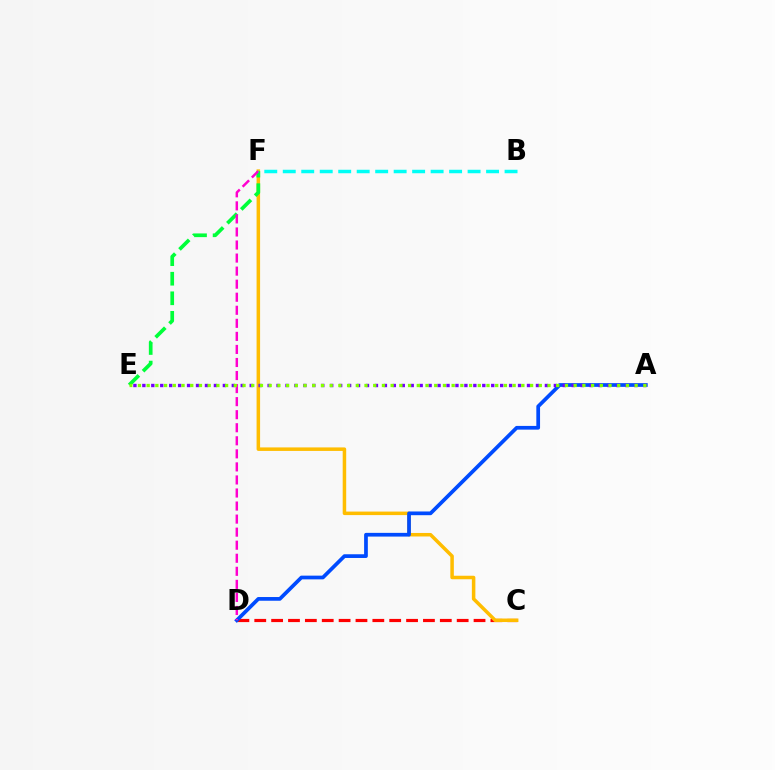{('C', 'D'): [{'color': '#ff0000', 'line_style': 'dashed', 'thickness': 2.29}], ('C', 'F'): [{'color': '#ffbd00', 'line_style': 'solid', 'thickness': 2.53}], ('A', 'D'): [{'color': '#004bff', 'line_style': 'solid', 'thickness': 2.68}], ('E', 'F'): [{'color': '#00ff39', 'line_style': 'dashed', 'thickness': 2.66}], ('D', 'F'): [{'color': '#ff00cf', 'line_style': 'dashed', 'thickness': 1.77}], ('A', 'E'): [{'color': '#7200ff', 'line_style': 'dotted', 'thickness': 2.43}, {'color': '#84ff00', 'line_style': 'dotted', 'thickness': 2.37}], ('B', 'F'): [{'color': '#00fff6', 'line_style': 'dashed', 'thickness': 2.51}]}